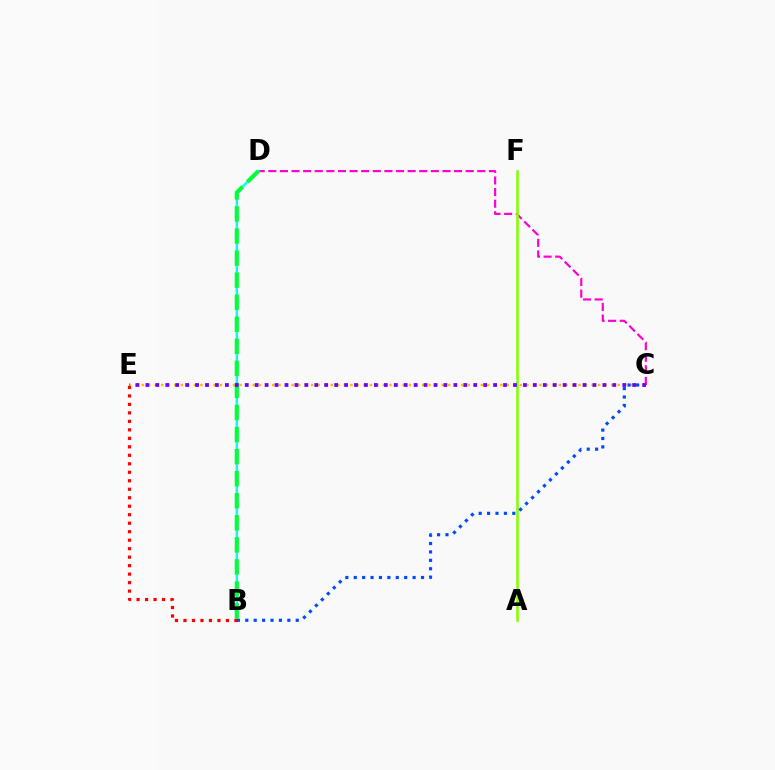{('C', 'D'): [{'color': '#ff00cf', 'line_style': 'dashed', 'thickness': 1.58}], ('A', 'F'): [{'color': '#84ff00', 'line_style': 'solid', 'thickness': 1.84}], ('C', 'E'): [{'color': '#ffbd00', 'line_style': 'dotted', 'thickness': 1.77}, {'color': '#7200ff', 'line_style': 'dotted', 'thickness': 2.7}], ('B', 'D'): [{'color': '#00fff6', 'line_style': 'solid', 'thickness': 1.73}, {'color': '#00ff39', 'line_style': 'dashed', 'thickness': 3.0}], ('B', 'C'): [{'color': '#004bff', 'line_style': 'dotted', 'thickness': 2.28}], ('B', 'E'): [{'color': '#ff0000', 'line_style': 'dotted', 'thickness': 2.31}]}